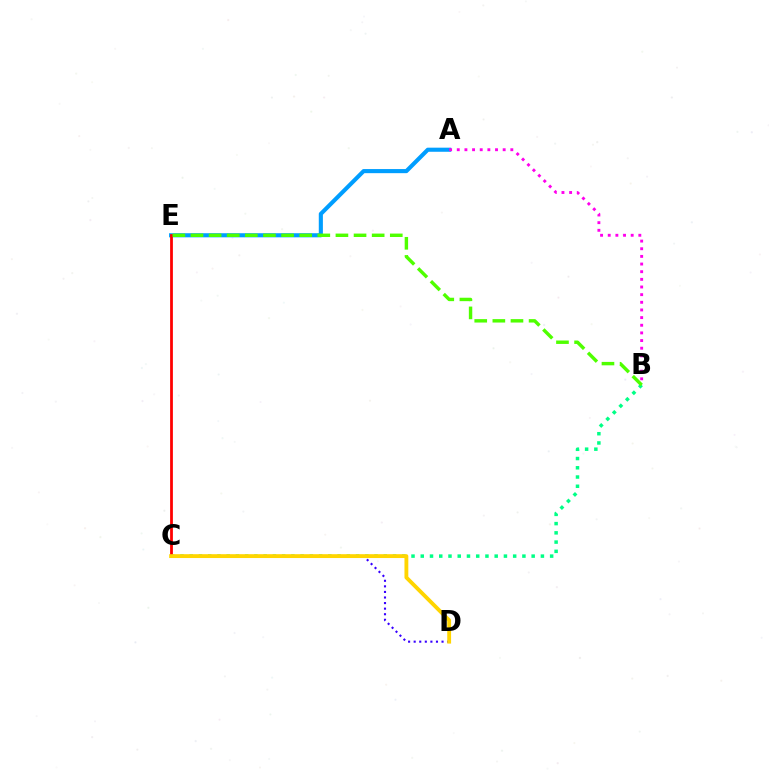{('A', 'E'): [{'color': '#009eff', 'line_style': 'solid', 'thickness': 2.95}], ('C', 'D'): [{'color': '#3700ff', 'line_style': 'dotted', 'thickness': 1.51}, {'color': '#ffd500', 'line_style': 'solid', 'thickness': 2.77}], ('B', 'C'): [{'color': '#00ff86', 'line_style': 'dotted', 'thickness': 2.51}], ('C', 'E'): [{'color': '#ff0000', 'line_style': 'solid', 'thickness': 2.0}], ('A', 'B'): [{'color': '#ff00ed', 'line_style': 'dotted', 'thickness': 2.08}], ('B', 'E'): [{'color': '#4fff00', 'line_style': 'dashed', 'thickness': 2.46}]}